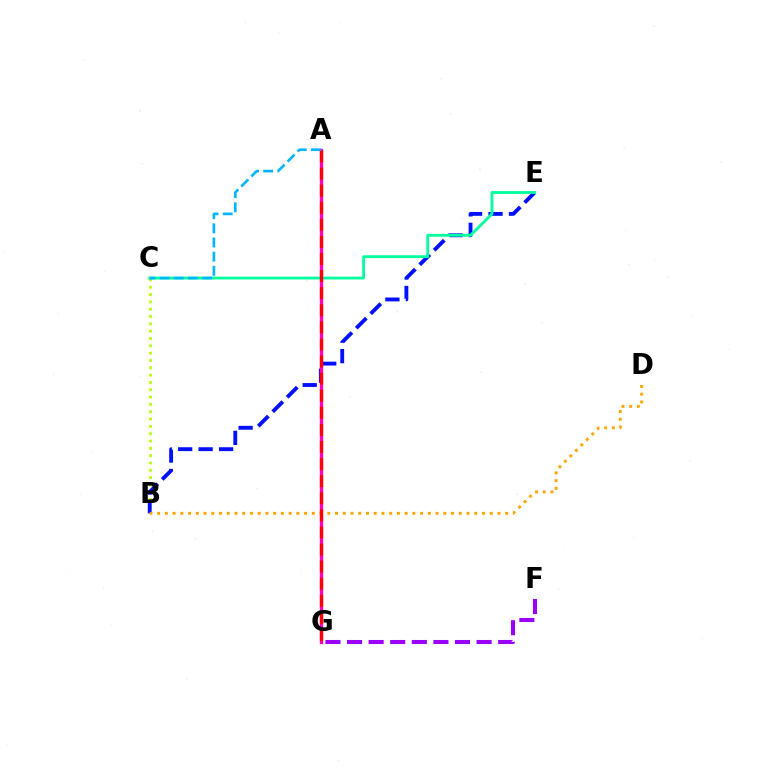{('B', 'C'): [{'color': '#b3ff00', 'line_style': 'dotted', 'thickness': 1.99}], ('B', 'E'): [{'color': '#0010ff', 'line_style': 'dashed', 'thickness': 2.78}], ('A', 'G'): [{'color': '#08ff00', 'line_style': 'solid', 'thickness': 2.08}, {'color': '#ff00bd', 'line_style': 'solid', 'thickness': 2.41}, {'color': '#ff0000', 'line_style': 'dashed', 'thickness': 2.32}], ('C', 'E'): [{'color': '#00ff9d', 'line_style': 'solid', 'thickness': 2.03}], ('F', 'G'): [{'color': '#9b00ff', 'line_style': 'dashed', 'thickness': 2.93}], ('B', 'D'): [{'color': '#ffa500', 'line_style': 'dotted', 'thickness': 2.1}], ('A', 'C'): [{'color': '#00b5ff', 'line_style': 'dashed', 'thickness': 1.92}]}